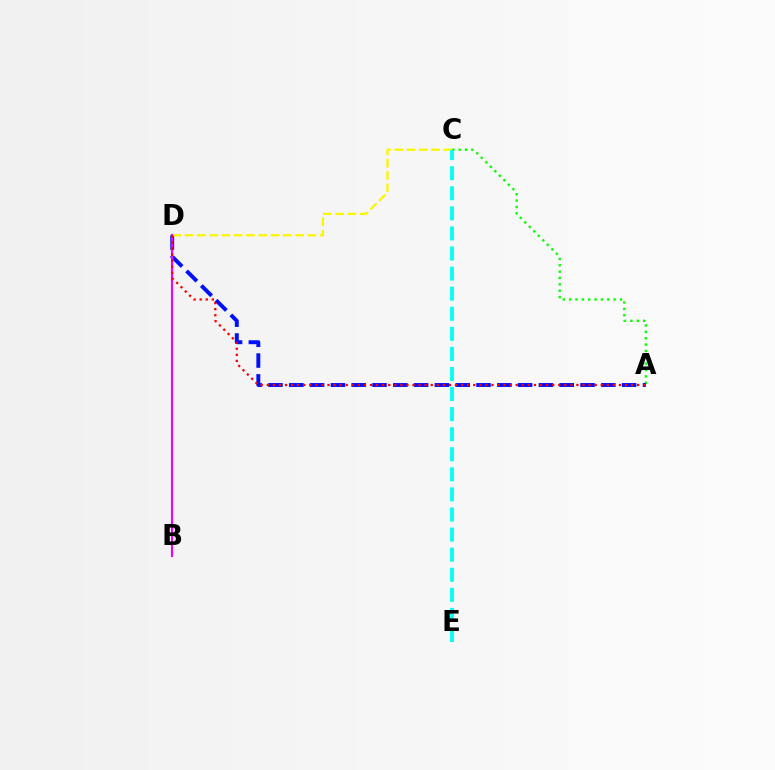{('A', 'C'): [{'color': '#08ff00', 'line_style': 'dotted', 'thickness': 1.73}], ('A', 'D'): [{'color': '#0010ff', 'line_style': 'dashed', 'thickness': 2.83}, {'color': '#ff0000', 'line_style': 'dotted', 'thickness': 1.65}], ('C', 'D'): [{'color': '#fcf500', 'line_style': 'dashed', 'thickness': 1.67}], ('B', 'D'): [{'color': '#ee00ff', 'line_style': 'solid', 'thickness': 1.54}], ('C', 'E'): [{'color': '#00fff6', 'line_style': 'dashed', 'thickness': 2.73}]}